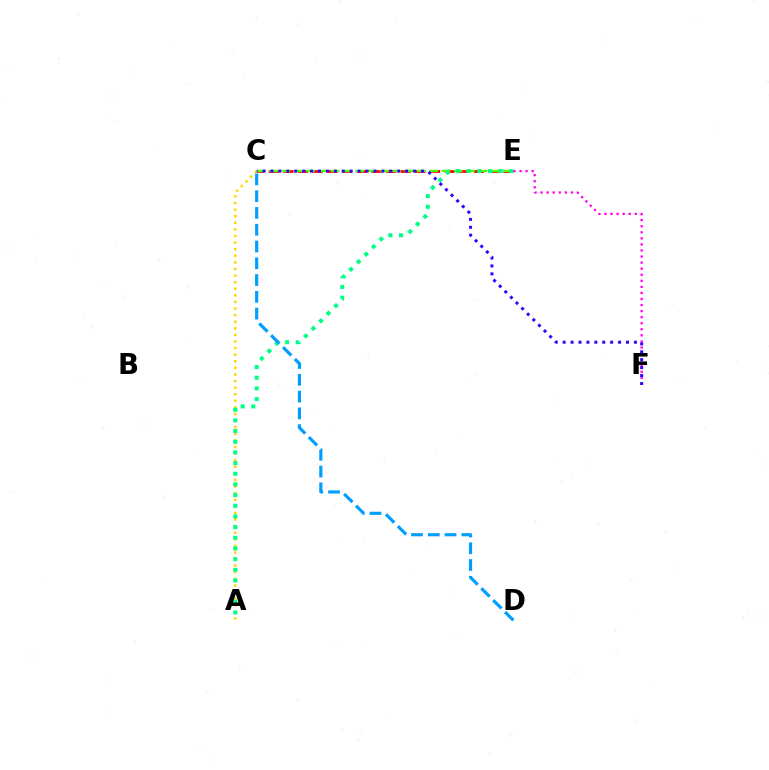{('A', 'C'): [{'color': '#ffd500', 'line_style': 'dotted', 'thickness': 1.79}], ('C', 'E'): [{'color': '#ff0000', 'line_style': 'dashed', 'thickness': 1.99}, {'color': '#4fff00', 'line_style': 'dashed', 'thickness': 1.67}], ('E', 'F'): [{'color': '#ff00ed', 'line_style': 'dotted', 'thickness': 1.65}], ('A', 'E'): [{'color': '#00ff86', 'line_style': 'dotted', 'thickness': 2.9}], ('C', 'F'): [{'color': '#3700ff', 'line_style': 'dotted', 'thickness': 2.15}], ('C', 'D'): [{'color': '#009eff', 'line_style': 'dashed', 'thickness': 2.28}]}